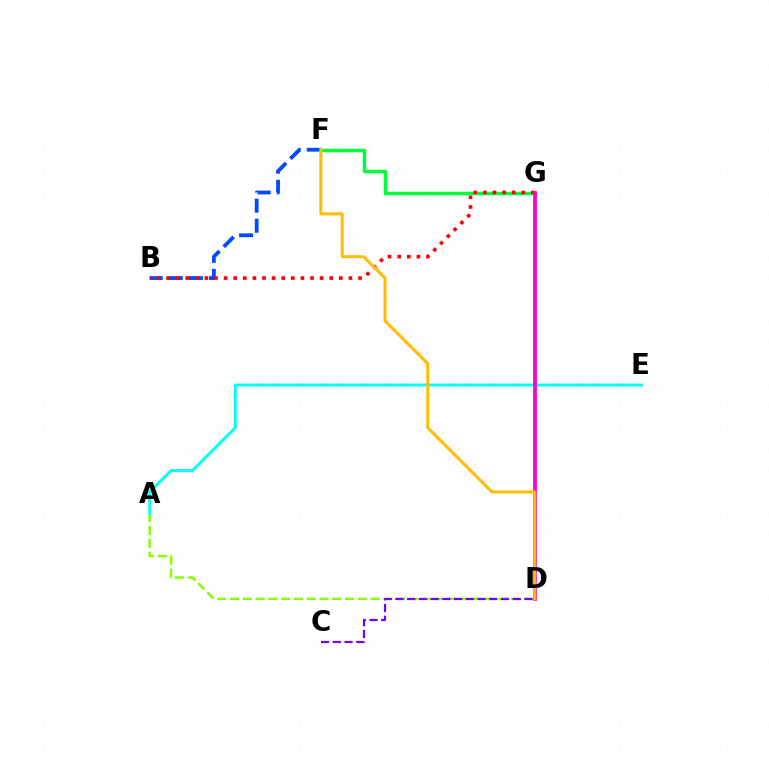{('B', 'F'): [{'color': '#004bff', 'line_style': 'dashed', 'thickness': 2.73}], ('F', 'G'): [{'color': '#00ff39', 'line_style': 'solid', 'thickness': 2.52}], ('B', 'G'): [{'color': '#ff0000', 'line_style': 'dotted', 'thickness': 2.61}], ('A', 'D'): [{'color': '#84ff00', 'line_style': 'dashed', 'thickness': 1.74}], ('A', 'E'): [{'color': '#00fff6', 'line_style': 'solid', 'thickness': 2.11}], ('D', 'G'): [{'color': '#ff00cf', 'line_style': 'solid', 'thickness': 2.71}], ('C', 'D'): [{'color': '#7200ff', 'line_style': 'dashed', 'thickness': 1.59}], ('D', 'F'): [{'color': '#ffbd00', 'line_style': 'solid', 'thickness': 2.17}]}